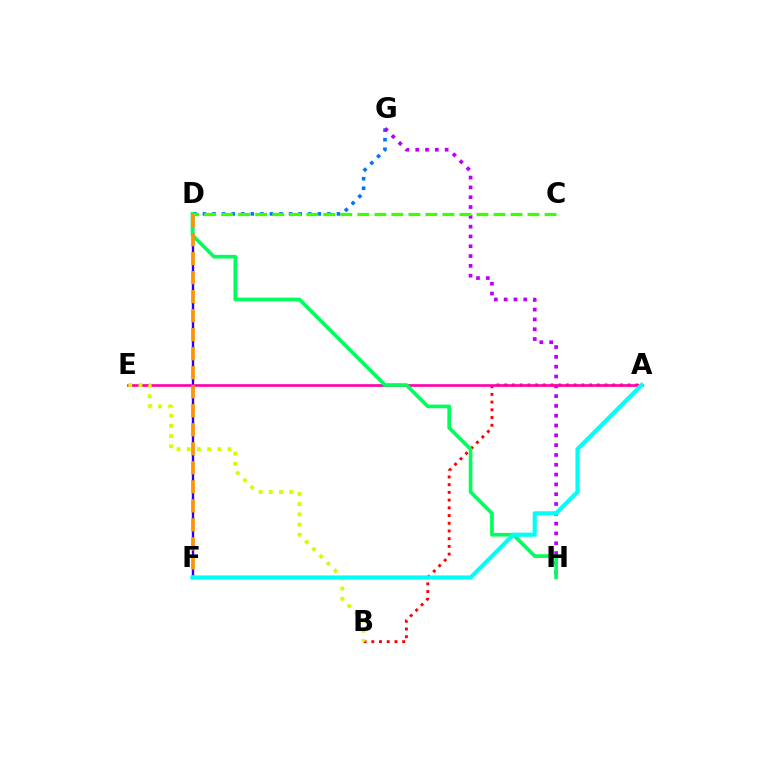{('D', 'G'): [{'color': '#0074ff', 'line_style': 'dotted', 'thickness': 2.6}], ('D', 'F'): [{'color': '#2500ff', 'line_style': 'solid', 'thickness': 1.7}, {'color': '#ff9400', 'line_style': 'dashed', 'thickness': 2.58}], ('A', 'B'): [{'color': '#ff0000', 'line_style': 'dotted', 'thickness': 2.1}], ('G', 'H'): [{'color': '#b900ff', 'line_style': 'dotted', 'thickness': 2.67}], ('A', 'E'): [{'color': '#ff00ac', 'line_style': 'solid', 'thickness': 1.92}], ('D', 'H'): [{'color': '#00ff5c', 'line_style': 'solid', 'thickness': 2.63}], ('B', 'E'): [{'color': '#d1ff00', 'line_style': 'dotted', 'thickness': 2.78}], ('A', 'F'): [{'color': '#00fff6', 'line_style': 'solid', 'thickness': 3.0}], ('C', 'D'): [{'color': '#3dff00', 'line_style': 'dashed', 'thickness': 2.31}]}